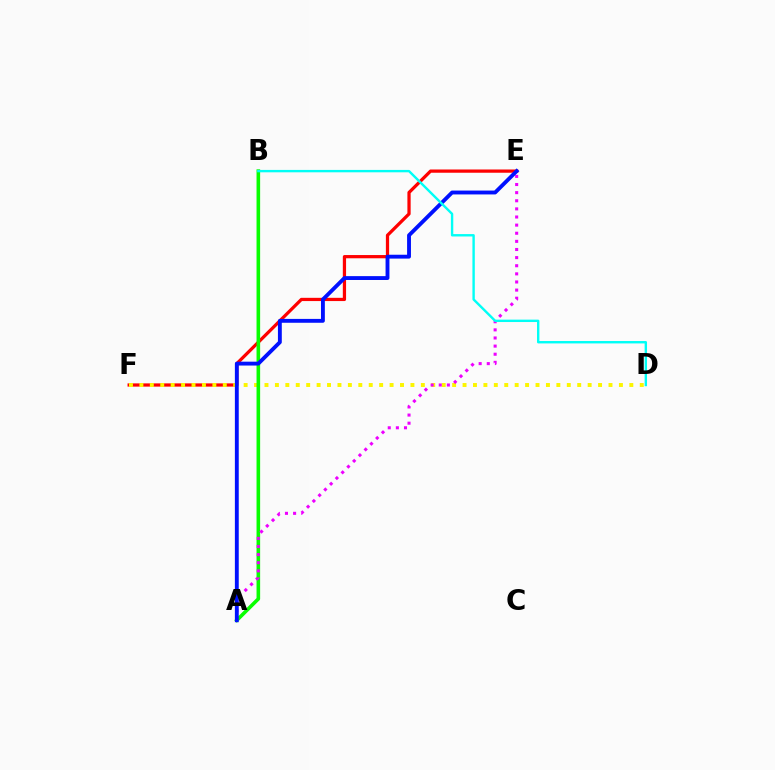{('E', 'F'): [{'color': '#ff0000', 'line_style': 'solid', 'thickness': 2.34}], ('D', 'F'): [{'color': '#fcf500', 'line_style': 'dotted', 'thickness': 2.83}], ('A', 'B'): [{'color': '#08ff00', 'line_style': 'solid', 'thickness': 2.59}], ('A', 'E'): [{'color': '#ee00ff', 'line_style': 'dotted', 'thickness': 2.21}, {'color': '#0010ff', 'line_style': 'solid', 'thickness': 2.78}], ('B', 'D'): [{'color': '#00fff6', 'line_style': 'solid', 'thickness': 1.72}]}